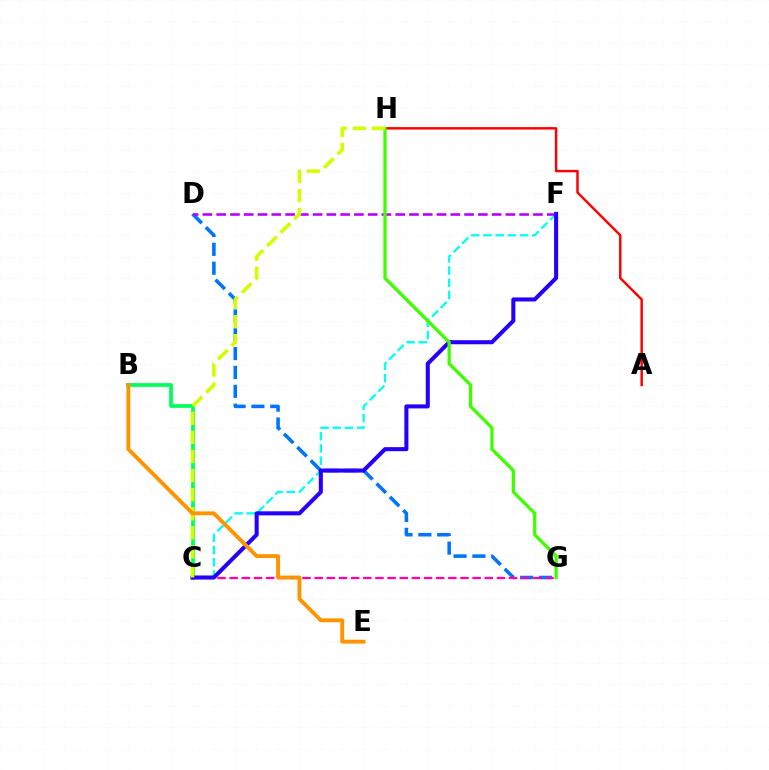{('A', 'H'): [{'color': '#ff0000', 'line_style': 'solid', 'thickness': 1.76}], ('C', 'F'): [{'color': '#00fff6', 'line_style': 'dashed', 'thickness': 1.66}, {'color': '#2500ff', 'line_style': 'solid', 'thickness': 2.92}], ('D', 'G'): [{'color': '#0074ff', 'line_style': 'dashed', 'thickness': 2.56}], ('D', 'F'): [{'color': '#b900ff', 'line_style': 'dashed', 'thickness': 1.87}], ('C', 'G'): [{'color': '#ff00ac', 'line_style': 'dashed', 'thickness': 1.65}], ('B', 'C'): [{'color': '#00ff5c', 'line_style': 'solid', 'thickness': 2.7}], ('G', 'H'): [{'color': '#3dff00', 'line_style': 'solid', 'thickness': 2.36}], ('C', 'H'): [{'color': '#d1ff00', 'line_style': 'dashed', 'thickness': 2.59}], ('B', 'E'): [{'color': '#ff9400', 'line_style': 'solid', 'thickness': 2.8}]}